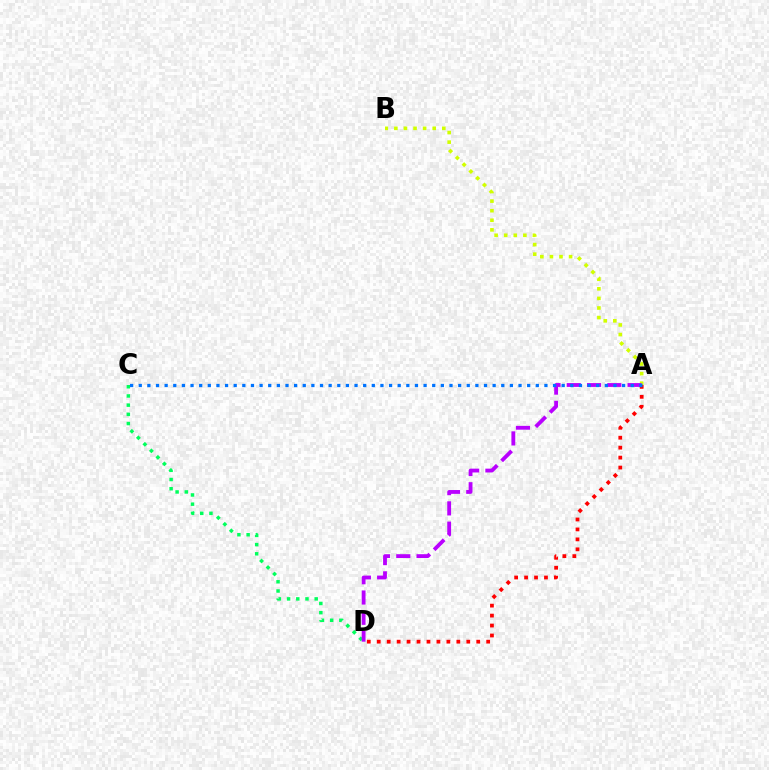{('A', 'B'): [{'color': '#d1ff00', 'line_style': 'dotted', 'thickness': 2.6}], ('C', 'D'): [{'color': '#00ff5c', 'line_style': 'dotted', 'thickness': 2.5}], ('A', 'D'): [{'color': '#ff0000', 'line_style': 'dotted', 'thickness': 2.7}, {'color': '#b900ff', 'line_style': 'dashed', 'thickness': 2.75}], ('A', 'C'): [{'color': '#0074ff', 'line_style': 'dotted', 'thickness': 2.35}]}